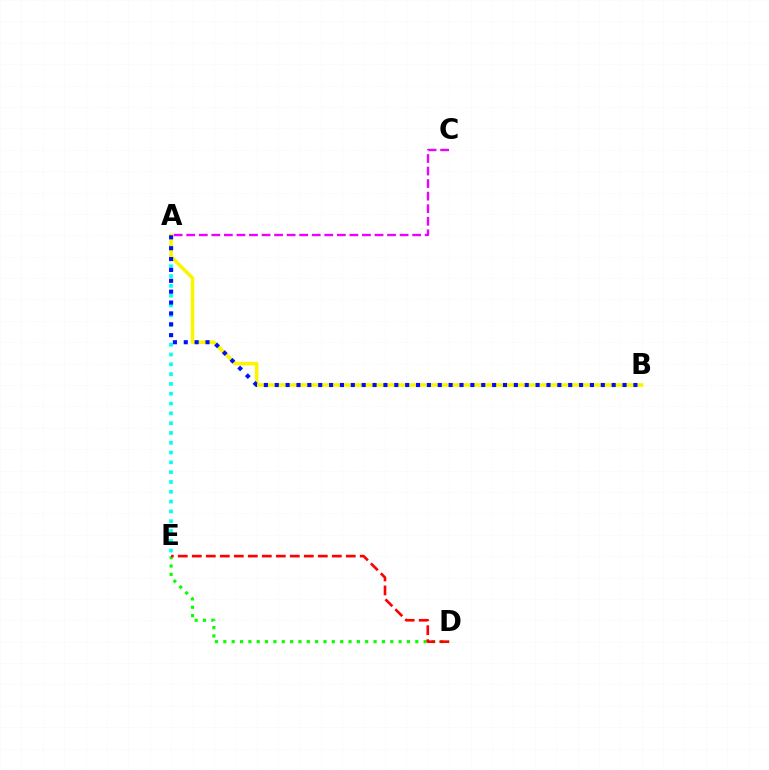{('A', 'E'): [{'color': '#00fff6', 'line_style': 'dotted', 'thickness': 2.66}], ('D', 'E'): [{'color': '#08ff00', 'line_style': 'dotted', 'thickness': 2.27}, {'color': '#ff0000', 'line_style': 'dashed', 'thickness': 1.9}], ('A', 'B'): [{'color': '#fcf500', 'line_style': 'solid', 'thickness': 2.55}, {'color': '#0010ff', 'line_style': 'dotted', 'thickness': 2.95}], ('A', 'C'): [{'color': '#ee00ff', 'line_style': 'dashed', 'thickness': 1.71}]}